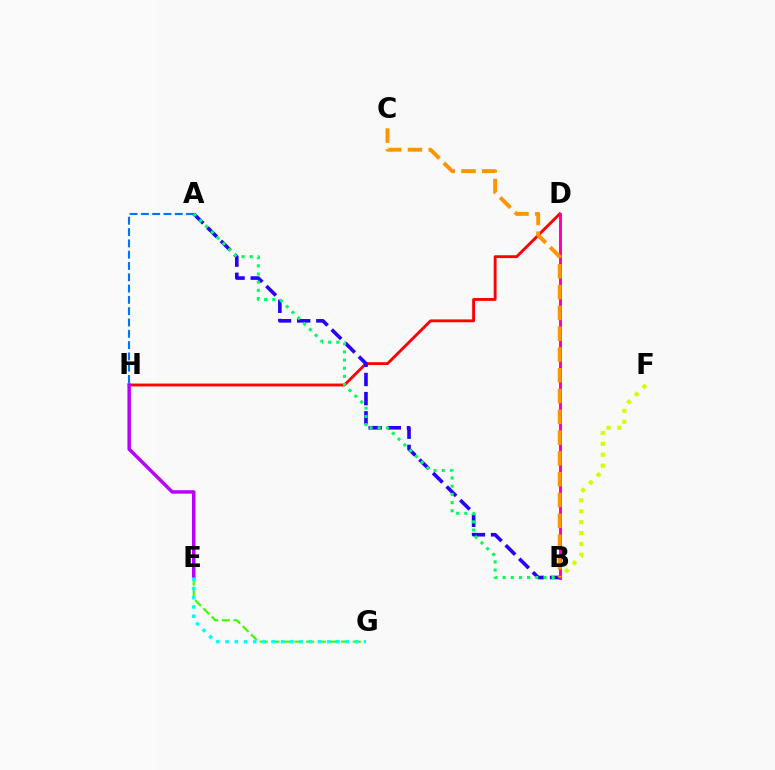{('D', 'H'): [{'color': '#ff0000', 'line_style': 'solid', 'thickness': 2.06}], ('B', 'F'): [{'color': '#d1ff00', 'line_style': 'dotted', 'thickness': 2.96}], ('E', 'G'): [{'color': '#3dff00', 'line_style': 'dashed', 'thickness': 1.58}, {'color': '#00fff6', 'line_style': 'dotted', 'thickness': 2.51}], ('E', 'H'): [{'color': '#b900ff', 'line_style': 'solid', 'thickness': 2.5}], ('A', 'H'): [{'color': '#0074ff', 'line_style': 'dashed', 'thickness': 1.54}], ('A', 'B'): [{'color': '#2500ff', 'line_style': 'dashed', 'thickness': 2.6}, {'color': '#00ff5c', 'line_style': 'dotted', 'thickness': 2.22}], ('B', 'D'): [{'color': '#ff00ac', 'line_style': 'solid', 'thickness': 2.11}], ('B', 'C'): [{'color': '#ff9400', 'line_style': 'dashed', 'thickness': 2.82}]}